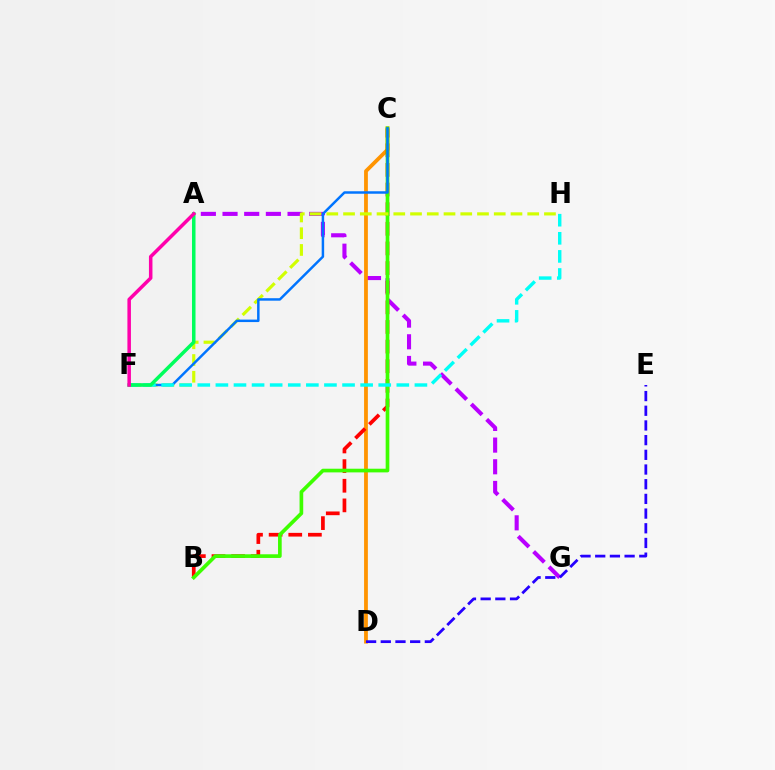{('A', 'G'): [{'color': '#b900ff', 'line_style': 'dashed', 'thickness': 2.94}], ('C', 'D'): [{'color': '#ff9400', 'line_style': 'solid', 'thickness': 2.73}], ('D', 'E'): [{'color': '#2500ff', 'line_style': 'dashed', 'thickness': 2.0}], ('B', 'C'): [{'color': '#ff0000', 'line_style': 'dashed', 'thickness': 2.67}, {'color': '#3dff00', 'line_style': 'solid', 'thickness': 2.64}], ('F', 'H'): [{'color': '#d1ff00', 'line_style': 'dashed', 'thickness': 2.27}, {'color': '#00fff6', 'line_style': 'dashed', 'thickness': 2.46}], ('C', 'F'): [{'color': '#0074ff', 'line_style': 'solid', 'thickness': 1.78}], ('A', 'F'): [{'color': '#00ff5c', 'line_style': 'solid', 'thickness': 2.53}, {'color': '#ff00ac', 'line_style': 'solid', 'thickness': 2.53}]}